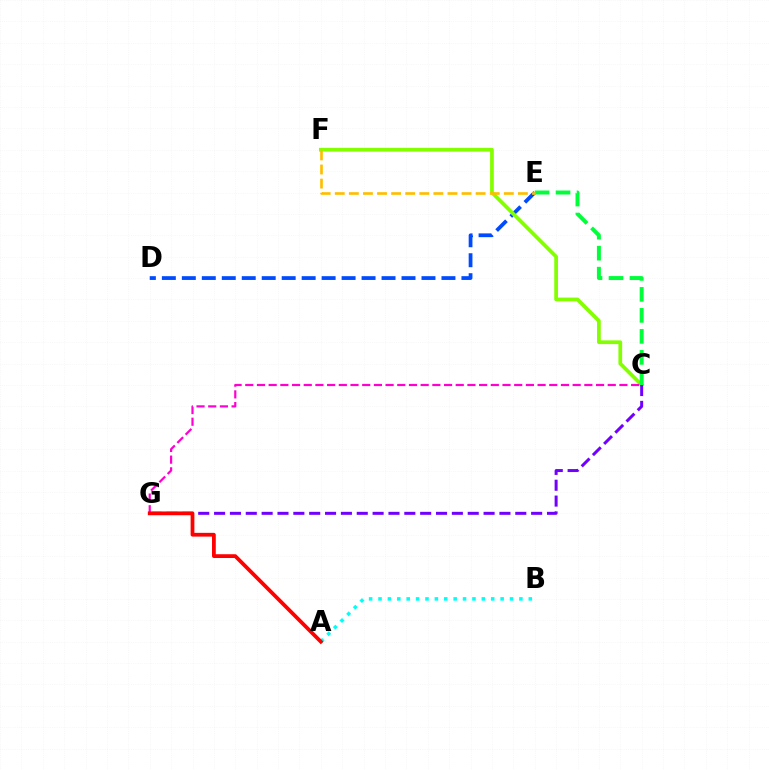{('D', 'E'): [{'color': '#004bff', 'line_style': 'dashed', 'thickness': 2.71}], ('C', 'F'): [{'color': '#84ff00', 'line_style': 'solid', 'thickness': 2.69}], ('C', 'E'): [{'color': '#00ff39', 'line_style': 'dashed', 'thickness': 2.85}], ('C', 'G'): [{'color': '#7200ff', 'line_style': 'dashed', 'thickness': 2.15}, {'color': '#ff00cf', 'line_style': 'dashed', 'thickness': 1.59}], ('E', 'F'): [{'color': '#ffbd00', 'line_style': 'dashed', 'thickness': 1.91}], ('A', 'B'): [{'color': '#00fff6', 'line_style': 'dotted', 'thickness': 2.55}], ('A', 'G'): [{'color': '#ff0000', 'line_style': 'solid', 'thickness': 2.71}]}